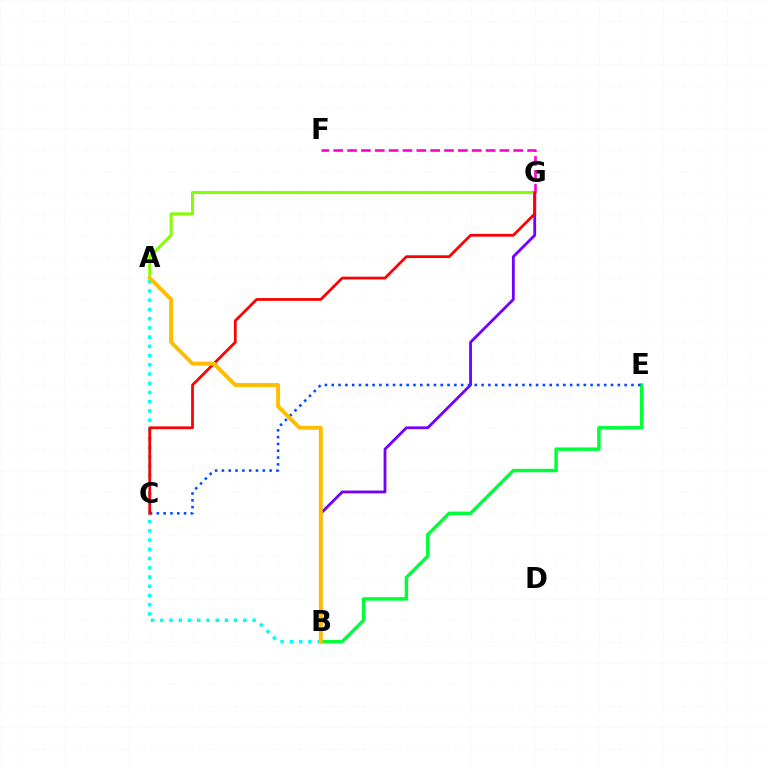{('B', 'G'): [{'color': '#7200ff', 'line_style': 'solid', 'thickness': 2.03}], ('A', 'B'): [{'color': '#00fff6', 'line_style': 'dotted', 'thickness': 2.51}, {'color': '#ffbd00', 'line_style': 'solid', 'thickness': 2.83}], ('F', 'G'): [{'color': '#ff00cf', 'line_style': 'dashed', 'thickness': 1.88}], ('A', 'G'): [{'color': '#84ff00', 'line_style': 'solid', 'thickness': 2.18}], ('B', 'E'): [{'color': '#00ff39', 'line_style': 'solid', 'thickness': 2.49}], ('C', 'E'): [{'color': '#004bff', 'line_style': 'dotted', 'thickness': 1.85}], ('C', 'G'): [{'color': '#ff0000', 'line_style': 'solid', 'thickness': 1.99}]}